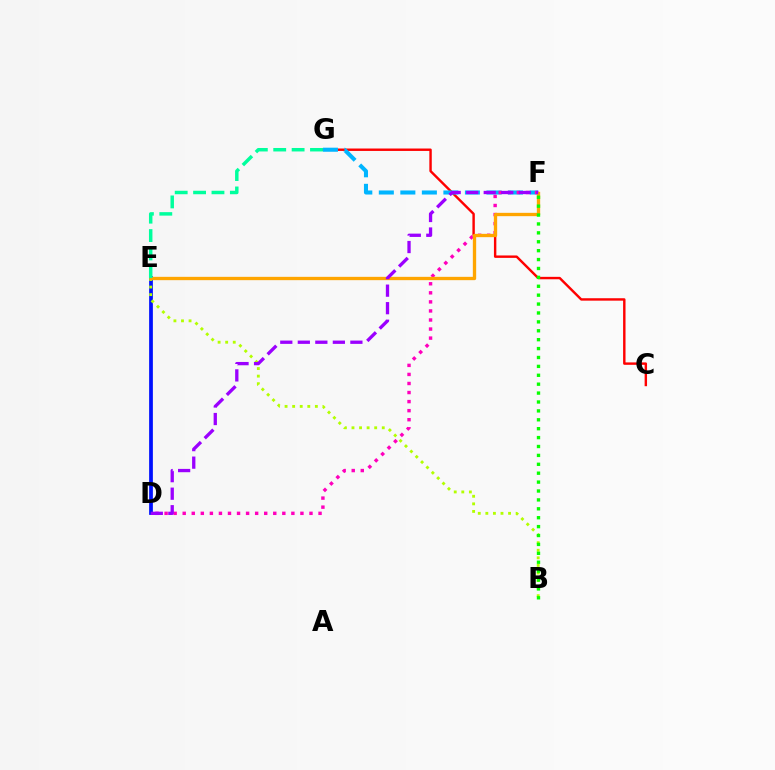{('C', 'G'): [{'color': '#ff0000', 'line_style': 'solid', 'thickness': 1.74}], ('D', 'E'): [{'color': '#0010ff', 'line_style': 'solid', 'thickness': 2.7}], ('F', 'G'): [{'color': '#00b5ff', 'line_style': 'dashed', 'thickness': 2.92}], ('D', 'F'): [{'color': '#ff00bd', 'line_style': 'dotted', 'thickness': 2.46}, {'color': '#9b00ff', 'line_style': 'dashed', 'thickness': 2.38}], ('B', 'E'): [{'color': '#b3ff00', 'line_style': 'dotted', 'thickness': 2.06}], ('E', 'F'): [{'color': '#ffa500', 'line_style': 'solid', 'thickness': 2.4}], ('B', 'F'): [{'color': '#08ff00', 'line_style': 'dotted', 'thickness': 2.42}], ('E', 'G'): [{'color': '#00ff9d', 'line_style': 'dashed', 'thickness': 2.5}]}